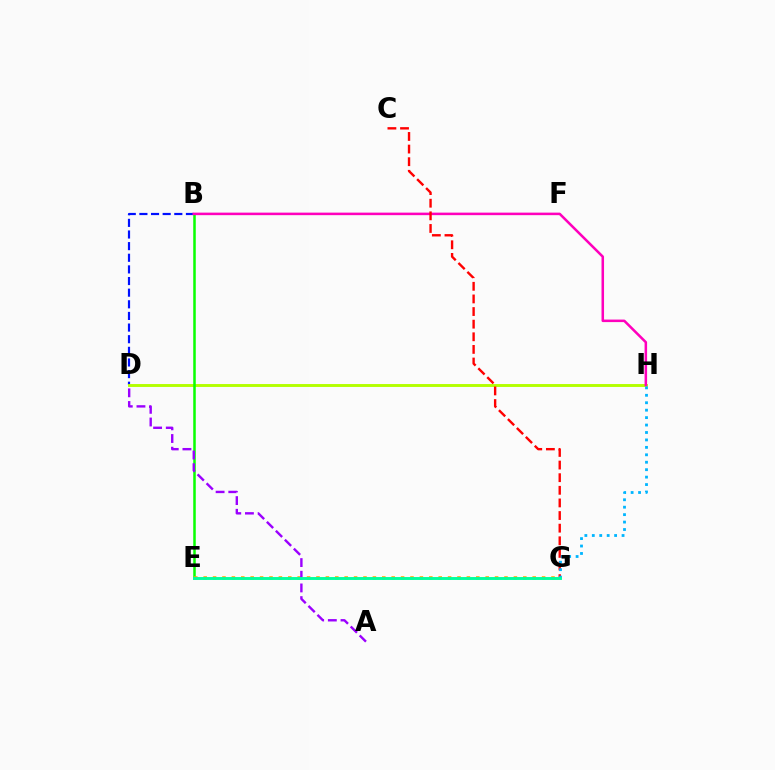{('B', 'D'): [{'color': '#0010ff', 'line_style': 'dashed', 'thickness': 1.58}], ('D', 'H'): [{'color': '#b3ff00', 'line_style': 'solid', 'thickness': 2.09}], ('B', 'E'): [{'color': '#08ff00', 'line_style': 'solid', 'thickness': 1.81}], ('E', 'G'): [{'color': '#ffa500', 'line_style': 'dotted', 'thickness': 2.55}, {'color': '#00ff9d', 'line_style': 'solid', 'thickness': 2.1}], ('B', 'H'): [{'color': '#ff00bd', 'line_style': 'solid', 'thickness': 1.82}], ('C', 'G'): [{'color': '#ff0000', 'line_style': 'dashed', 'thickness': 1.71}], ('A', 'D'): [{'color': '#9b00ff', 'line_style': 'dashed', 'thickness': 1.72}], ('G', 'H'): [{'color': '#00b5ff', 'line_style': 'dotted', 'thickness': 2.02}]}